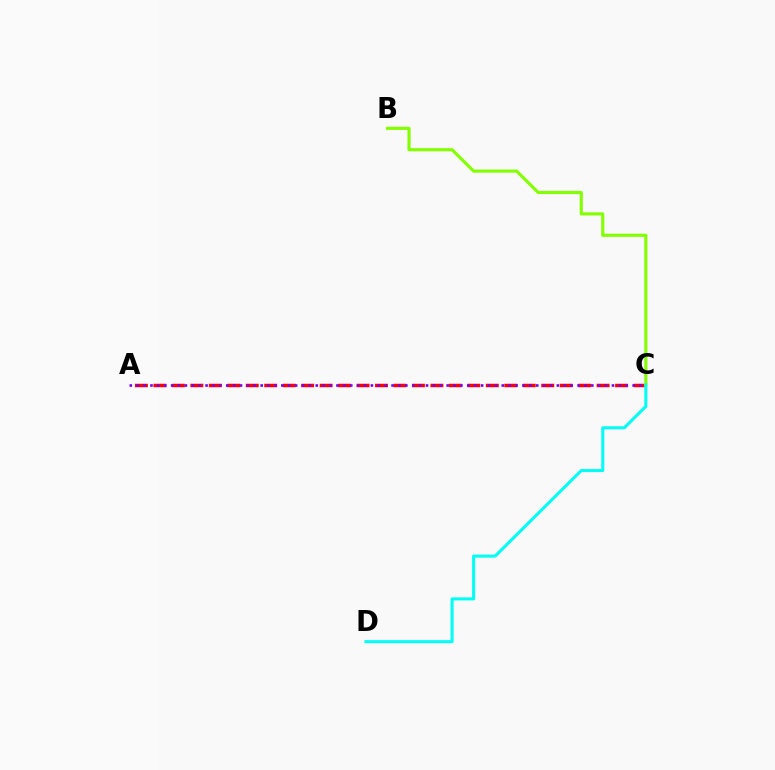{('A', 'C'): [{'color': '#ff0000', 'line_style': 'dashed', 'thickness': 2.51}, {'color': '#7200ff', 'line_style': 'dotted', 'thickness': 1.87}], ('B', 'C'): [{'color': '#84ff00', 'line_style': 'solid', 'thickness': 2.26}], ('C', 'D'): [{'color': '#00fff6', 'line_style': 'solid', 'thickness': 2.2}]}